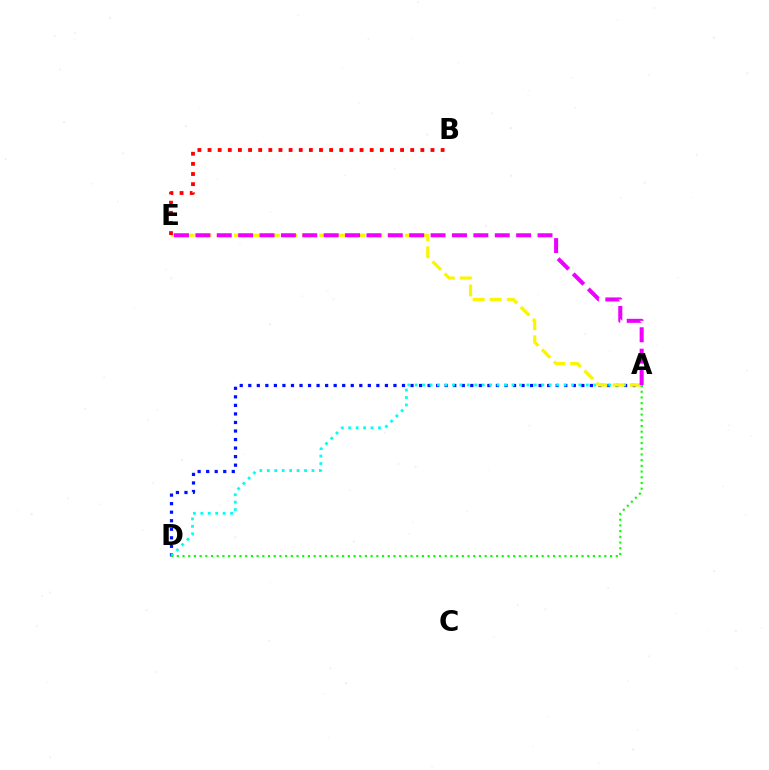{('A', 'D'): [{'color': '#0010ff', 'line_style': 'dotted', 'thickness': 2.32}, {'color': '#00fff6', 'line_style': 'dotted', 'thickness': 2.02}, {'color': '#08ff00', 'line_style': 'dotted', 'thickness': 1.55}], ('A', 'E'): [{'color': '#fcf500', 'line_style': 'dashed', 'thickness': 2.32}, {'color': '#ee00ff', 'line_style': 'dashed', 'thickness': 2.91}], ('B', 'E'): [{'color': '#ff0000', 'line_style': 'dotted', 'thickness': 2.75}]}